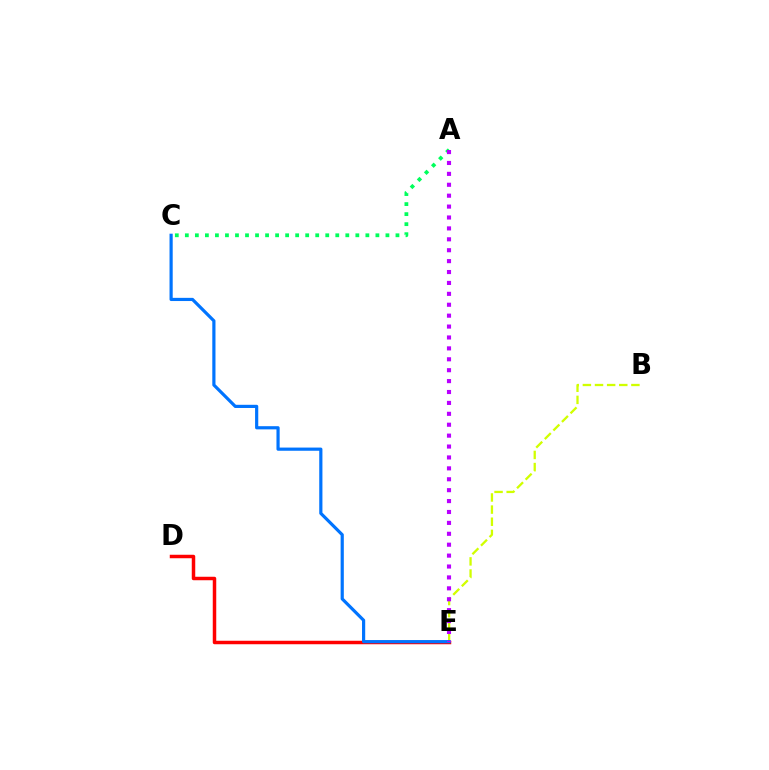{('B', 'E'): [{'color': '#d1ff00', 'line_style': 'dashed', 'thickness': 1.65}], ('D', 'E'): [{'color': '#ff0000', 'line_style': 'solid', 'thickness': 2.51}], ('A', 'C'): [{'color': '#00ff5c', 'line_style': 'dotted', 'thickness': 2.72}], ('C', 'E'): [{'color': '#0074ff', 'line_style': 'solid', 'thickness': 2.29}], ('A', 'E'): [{'color': '#b900ff', 'line_style': 'dotted', 'thickness': 2.96}]}